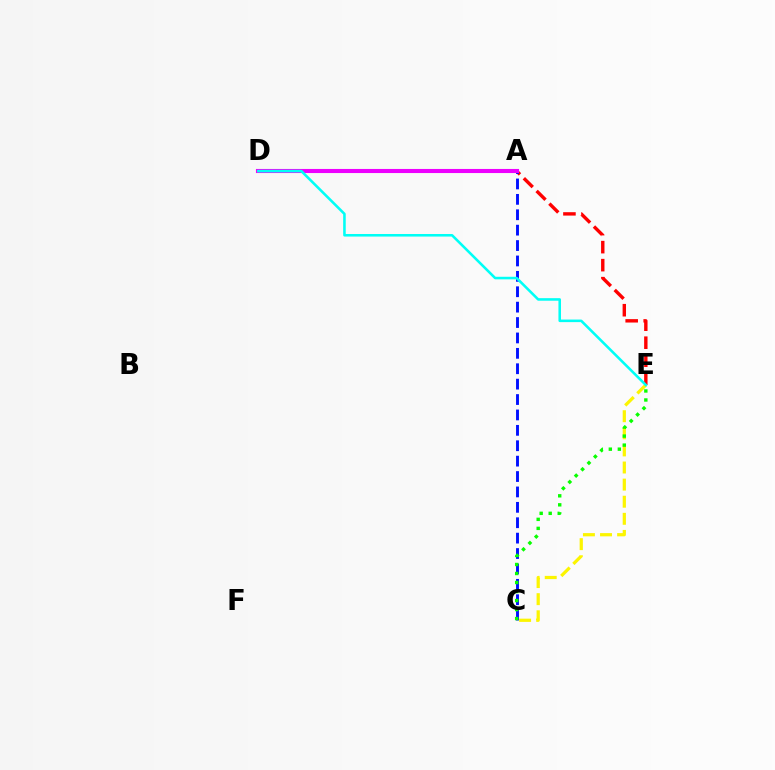{('D', 'E'): [{'color': '#ff0000', 'line_style': 'dashed', 'thickness': 2.45}, {'color': '#00fff6', 'line_style': 'solid', 'thickness': 1.85}], ('C', 'E'): [{'color': '#fcf500', 'line_style': 'dashed', 'thickness': 2.32}, {'color': '#08ff00', 'line_style': 'dotted', 'thickness': 2.45}], ('A', 'C'): [{'color': '#0010ff', 'line_style': 'dashed', 'thickness': 2.09}], ('A', 'D'): [{'color': '#ee00ff', 'line_style': 'solid', 'thickness': 2.95}]}